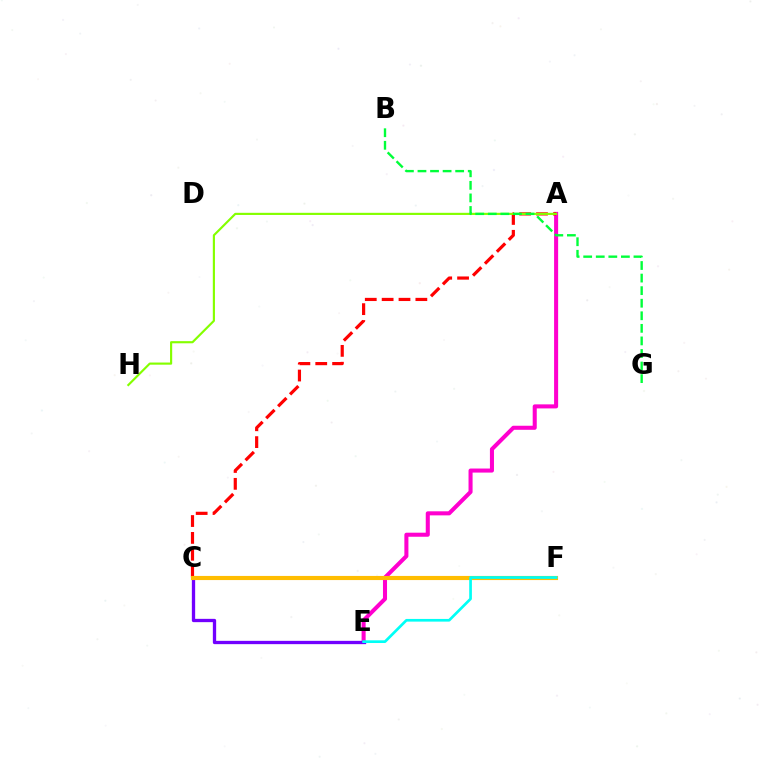{('C', 'F'): [{'color': '#004bff', 'line_style': 'solid', 'thickness': 2.73}, {'color': '#ffbd00', 'line_style': 'solid', 'thickness': 2.97}], ('A', 'E'): [{'color': '#ff00cf', 'line_style': 'solid', 'thickness': 2.92}], ('A', 'C'): [{'color': '#ff0000', 'line_style': 'dashed', 'thickness': 2.29}], ('A', 'H'): [{'color': '#84ff00', 'line_style': 'solid', 'thickness': 1.55}], ('C', 'E'): [{'color': '#7200ff', 'line_style': 'solid', 'thickness': 2.38}], ('B', 'G'): [{'color': '#00ff39', 'line_style': 'dashed', 'thickness': 1.71}], ('E', 'F'): [{'color': '#00fff6', 'line_style': 'solid', 'thickness': 1.94}]}